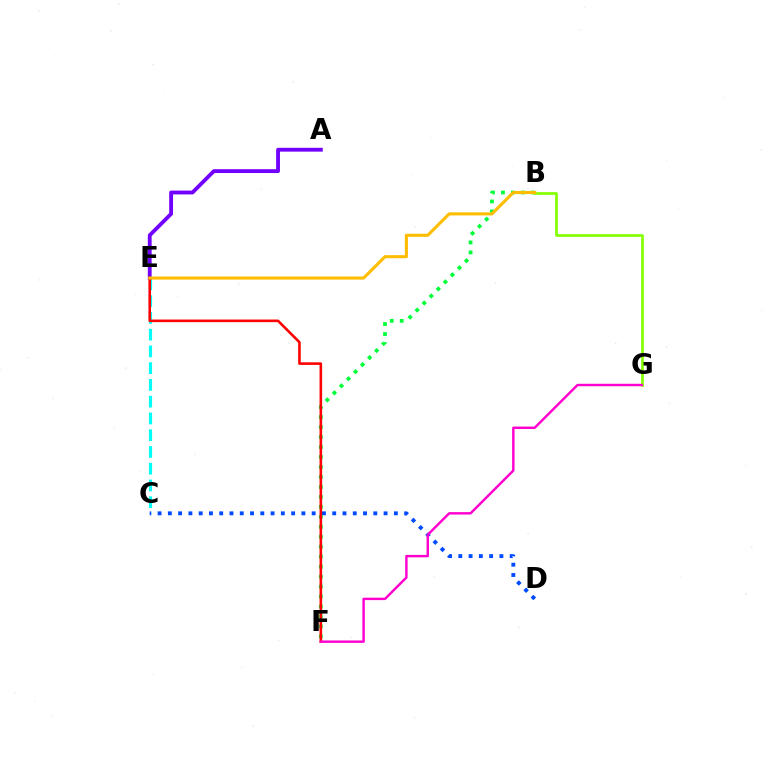{('B', 'G'): [{'color': '#84ff00', 'line_style': 'solid', 'thickness': 1.94}], ('C', 'E'): [{'color': '#00fff6', 'line_style': 'dashed', 'thickness': 2.28}], ('A', 'E'): [{'color': '#7200ff', 'line_style': 'solid', 'thickness': 2.76}], ('C', 'D'): [{'color': '#004bff', 'line_style': 'dotted', 'thickness': 2.79}], ('B', 'F'): [{'color': '#00ff39', 'line_style': 'dotted', 'thickness': 2.71}], ('E', 'F'): [{'color': '#ff0000', 'line_style': 'solid', 'thickness': 1.86}], ('B', 'E'): [{'color': '#ffbd00', 'line_style': 'solid', 'thickness': 2.2}], ('F', 'G'): [{'color': '#ff00cf', 'line_style': 'solid', 'thickness': 1.74}]}